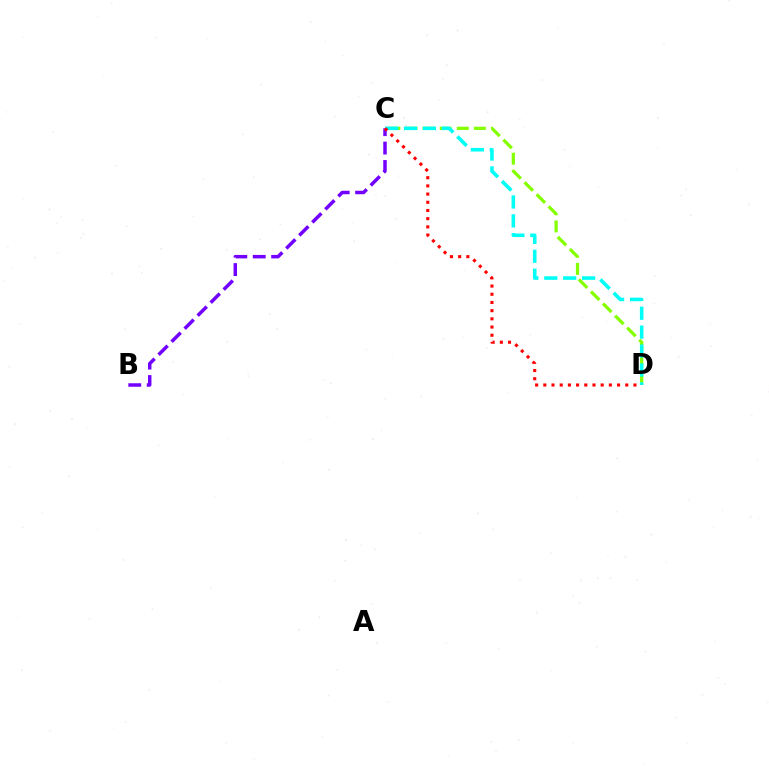{('C', 'D'): [{'color': '#84ff00', 'line_style': 'dashed', 'thickness': 2.32}, {'color': '#00fff6', 'line_style': 'dashed', 'thickness': 2.57}, {'color': '#ff0000', 'line_style': 'dotted', 'thickness': 2.23}], ('B', 'C'): [{'color': '#7200ff', 'line_style': 'dashed', 'thickness': 2.5}]}